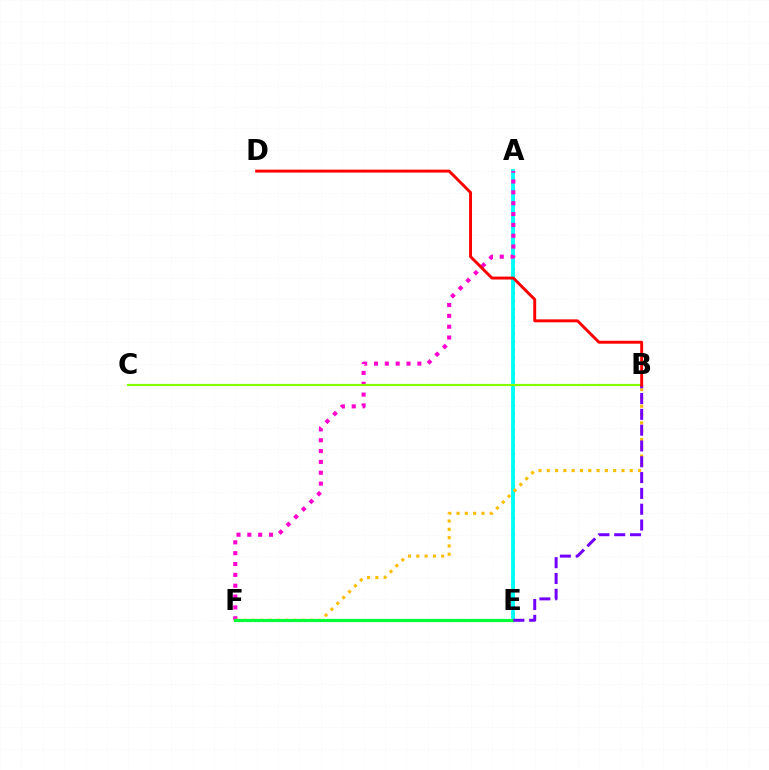{('A', 'E'): [{'color': '#004bff', 'line_style': 'dotted', 'thickness': 2.18}, {'color': '#00fff6', 'line_style': 'solid', 'thickness': 2.75}], ('A', 'F'): [{'color': '#ff00cf', 'line_style': 'dotted', 'thickness': 2.95}], ('B', 'F'): [{'color': '#ffbd00', 'line_style': 'dotted', 'thickness': 2.26}], ('B', 'C'): [{'color': '#84ff00', 'line_style': 'solid', 'thickness': 1.56}], ('E', 'F'): [{'color': '#00ff39', 'line_style': 'solid', 'thickness': 2.27}], ('B', 'E'): [{'color': '#7200ff', 'line_style': 'dashed', 'thickness': 2.15}], ('B', 'D'): [{'color': '#ff0000', 'line_style': 'solid', 'thickness': 2.11}]}